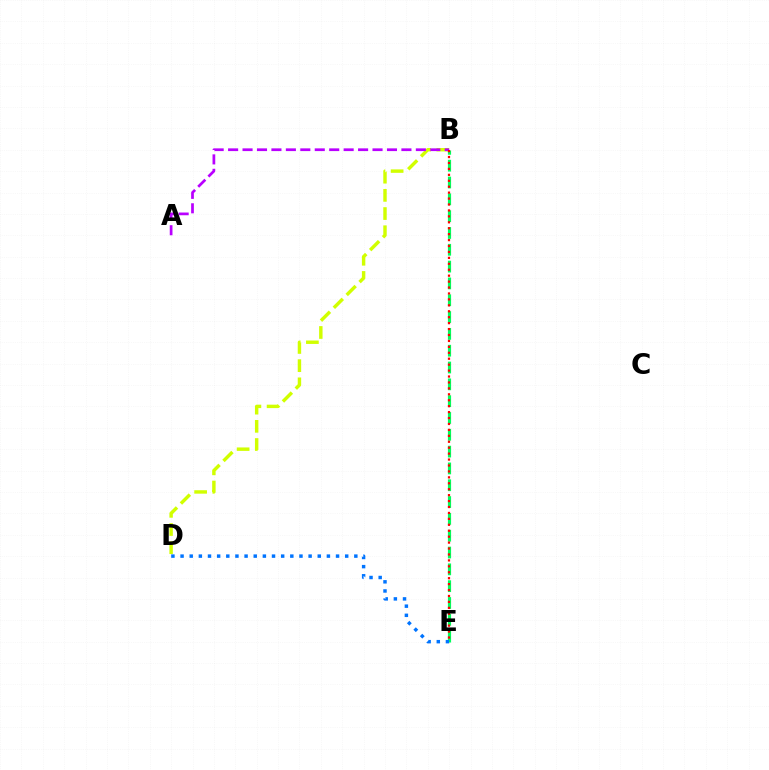{('B', 'D'): [{'color': '#d1ff00', 'line_style': 'dashed', 'thickness': 2.47}], ('B', 'E'): [{'color': '#00ff5c', 'line_style': 'dashed', 'thickness': 2.28}, {'color': '#ff0000', 'line_style': 'dotted', 'thickness': 1.61}], ('A', 'B'): [{'color': '#b900ff', 'line_style': 'dashed', 'thickness': 1.96}], ('D', 'E'): [{'color': '#0074ff', 'line_style': 'dotted', 'thickness': 2.48}]}